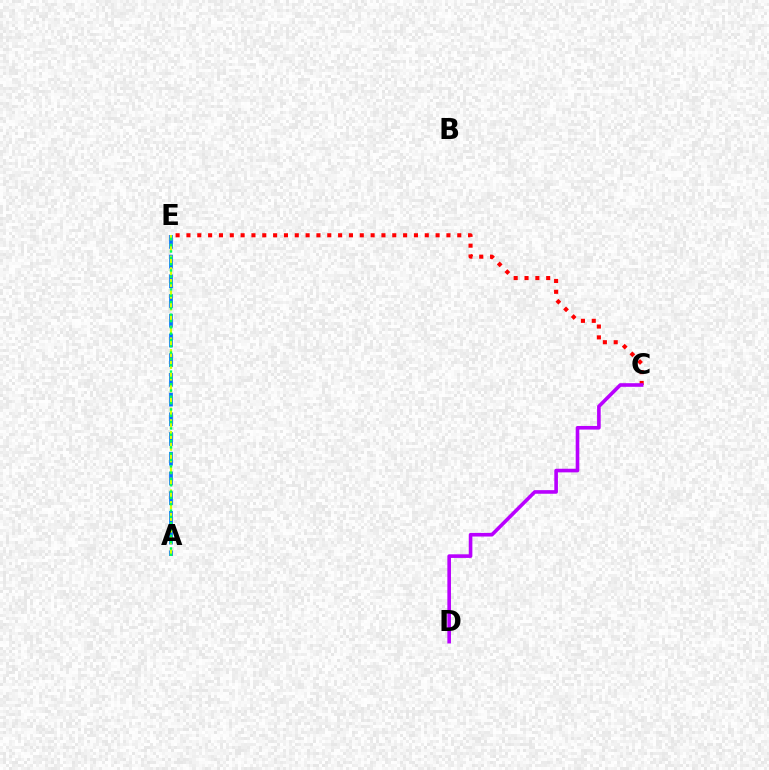{('C', 'E'): [{'color': '#ff0000', 'line_style': 'dotted', 'thickness': 2.94}], ('A', 'E'): [{'color': '#0074ff', 'line_style': 'dashed', 'thickness': 2.68}, {'color': '#d1ff00', 'line_style': 'dashed', 'thickness': 1.59}, {'color': '#00ff5c', 'line_style': 'dotted', 'thickness': 1.72}], ('C', 'D'): [{'color': '#b900ff', 'line_style': 'solid', 'thickness': 2.6}]}